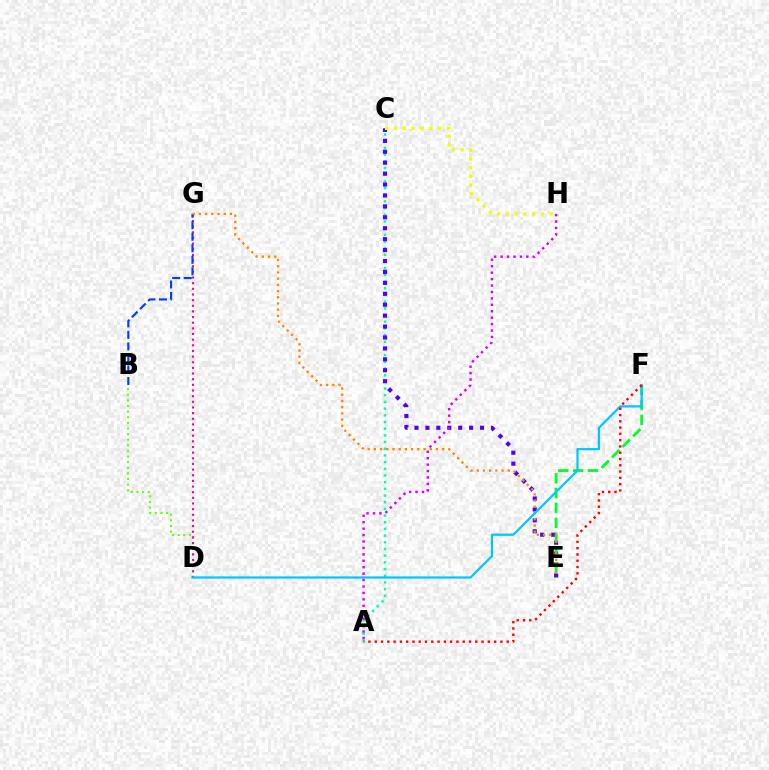{('B', 'D'): [{'color': '#66ff00', 'line_style': 'dotted', 'thickness': 1.53}], ('A', 'C'): [{'color': '#00ffaf', 'line_style': 'dotted', 'thickness': 1.82}], ('D', 'G'): [{'color': '#ff00a0', 'line_style': 'dotted', 'thickness': 1.53}], ('B', 'G'): [{'color': '#003fff', 'line_style': 'dashed', 'thickness': 1.57}], ('C', 'E'): [{'color': '#4f00ff', 'line_style': 'dotted', 'thickness': 2.97}], ('E', 'F'): [{'color': '#00ff27', 'line_style': 'dashed', 'thickness': 2.02}], ('E', 'G'): [{'color': '#ff8800', 'line_style': 'dotted', 'thickness': 1.69}], ('D', 'F'): [{'color': '#00c7ff', 'line_style': 'solid', 'thickness': 1.61}], ('A', 'F'): [{'color': '#ff0000', 'line_style': 'dotted', 'thickness': 1.71}], ('A', 'H'): [{'color': '#d600ff', 'line_style': 'dotted', 'thickness': 1.75}], ('C', 'H'): [{'color': '#eeff00', 'line_style': 'dotted', 'thickness': 2.39}]}